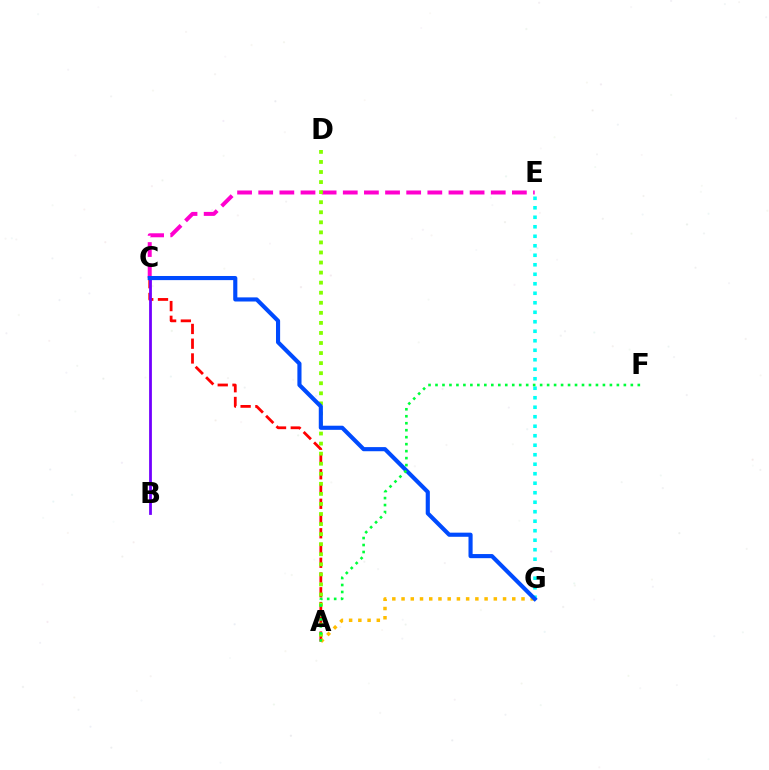{('A', 'C'): [{'color': '#ff0000', 'line_style': 'dashed', 'thickness': 2.0}], ('C', 'E'): [{'color': '#ff00cf', 'line_style': 'dashed', 'thickness': 2.87}], ('A', 'D'): [{'color': '#84ff00', 'line_style': 'dotted', 'thickness': 2.73}], ('B', 'C'): [{'color': '#7200ff', 'line_style': 'solid', 'thickness': 2.0}], ('E', 'G'): [{'color': '#00fff6', 'line_style': 'dotted', 'thickness': 2.58}], ('A', 'G'): [{'color': '#ffbd00', 'line_style': 'dotted', 'thickness': 2.51}], ('C', 'G'): [{'color': '#004bff', 'line_style': 'solid', 'thickness': 2.97}], ('A', 'F'): [{'color': '#00ff39', 'line_style': 'dotted', 'thickness': 1.9}]}